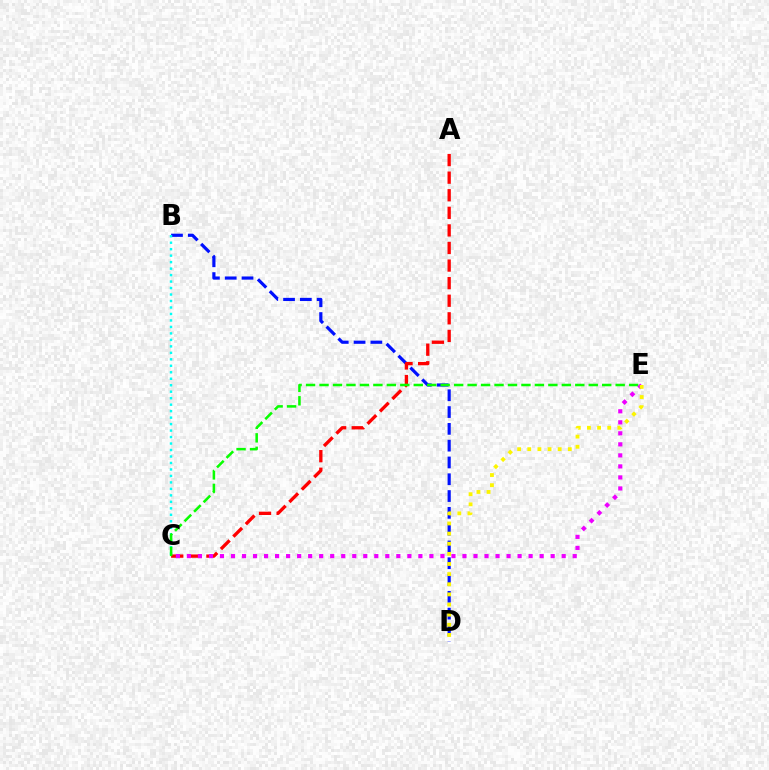{('B', 'D'): [{'color': '#0010ff', 'line_style': 'dashed', 'thickness': 2.28}], ('B', 'C'): [{'color': '#00fff6', 'line_style': 'dotted', 'thickness': 1.76}], ('A', 'C'): [{'color': '#ff0000', 'line_style': 'dashed', 'thickness': 2.39}], ('C', 'E'): [{'color': '#08ff00', 'line_style': 'dashed', 'thickness': 1.83}, {'color': '#ee00ff', 'line_style': 'dotted', 'thickness': 2.99}], ('D', 'E'): [{'color': '#fcf500', 'line_style': 'dotted', 'thickness': 2.75}]}